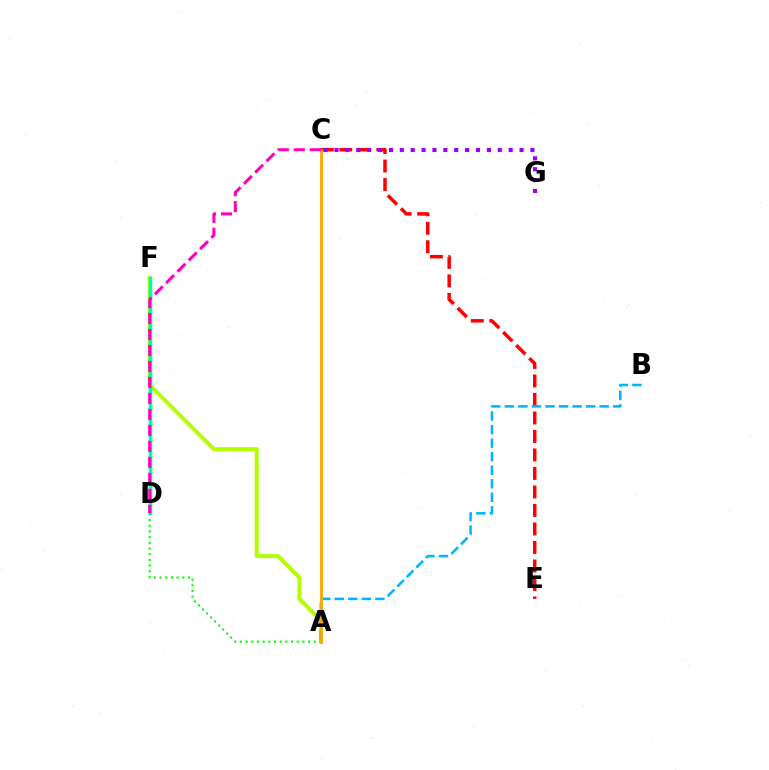{('A', 'F'): [{'color': '#b3ff00', 'line_style': 'solid', 'thickness': 2.87}], ('D', 'F'): [{'color': '#0010ff', 'line_style': 'dashed', 'thickness': 2.23}, {'color': '#00ff9d', 'line_style': 'solid', 'thickness': 2.51}], ('A', 'D'): [{'color': '#08ff00', 'line_style': 'dotted', 'thickness': 1.54}], ('C', 'E'): [{'color': '#ff0000', 'line_style': 'dashed', 'thickness': 2.51}], ('A', 'B'): [{'color': '#00b5ff', 'line_style': 'dashed', 'thickness': 1.84}], ('A', 'C'): [{'color': '#ffa500', 'line_style': 'solid', 'thickness': 2.01}], ('C', 'G'): [{'color': '#9b00ff', 'line_style': 'dotted', 'thickness': 2.96}], ('C', 'D'): [{'color': '#ff00bd', 'line_style': 'dashed', 'thickness': 2.17}]}